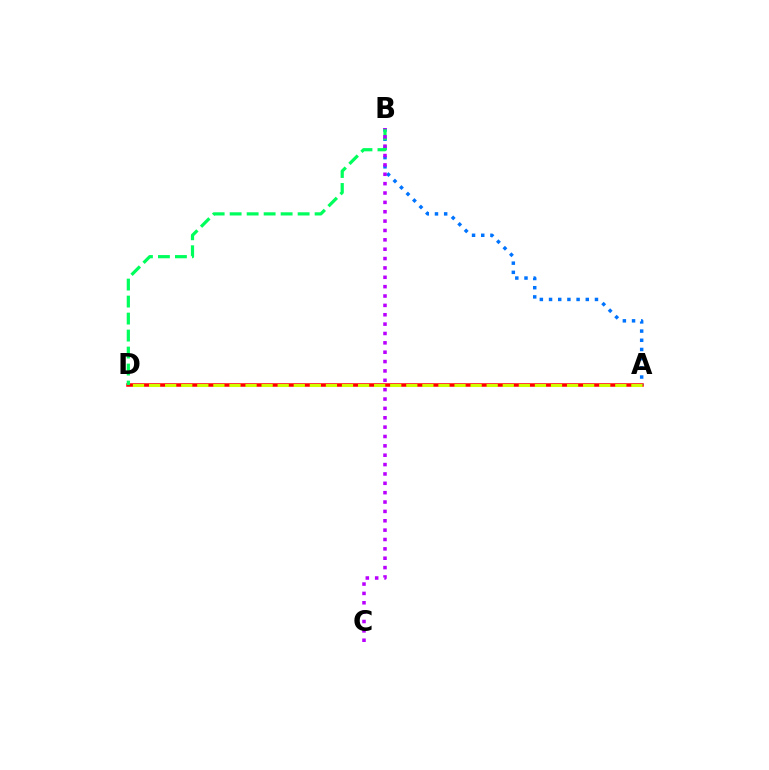{('A', 'D'): [{'color': '#ff0000', 'line_style': 'solid', 'thickness': 2.53}, {'color': '#d1ff00', 'line_style': 'dashed', 'thickness': 2.18}], ('A', 'B'): [{'color': '#0074ff', 'line_style': 'dotted', 'thickness': 2.5}], ('B', 'D'): [{'color': '#00ff5c', 'line_style': 'dashed', 'thickness': 2.31}], ('B', 'C'): [{'color': '#b900ff', 'line_style': 'dotted', 'thickness': 2.54}]}